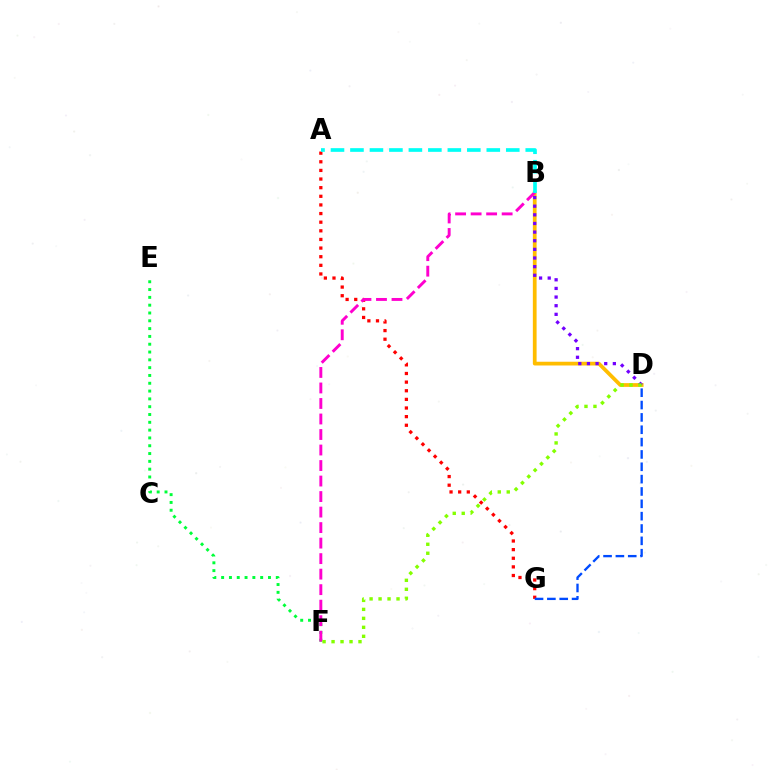{('E', 'F'): [{'color': '#00ff39', 'line_style': 'dotted', 'thickness': 2.12}], ('B', 'D'): [{'color': '#ffbd00', 'line_style': 'solid', 'thickness': 2.7}, {'color': '#7200ff', 'line_style': 'dotted', 'thickness': 2.35}], ('A', 'G'): [{'color': '#ff0000', 'line_style': 'dotted', 'thickness': 2.34}], ('B', 'F'): [{'color': '#ff00cf', 'line_style': 'dashed', 'thickness': 2.11}], ('D', 'G'): [{'color': '#004bff', 'line_style': 'dashed', 'thickness': 1.68}], ('D', 'F'): [{'color': '#84ff00', 'line_style': 'dotted', 'thickness': 2.44}], ('A', 'B'): [{'color': '#00fff6', 'line_style': 'dashed', 'thickness': 2.65}]}